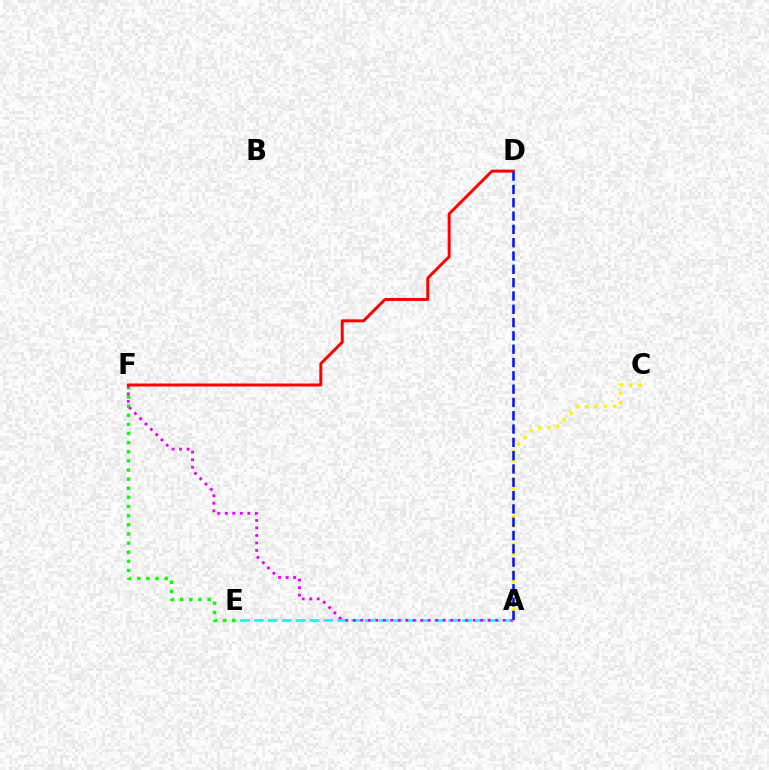{('A', 'E'): [{'color': '#00fff6', 'line_style': 'dashed', 'thickness': 1.89}], ('E', 'F'): [{'color': '#08ff00', 'line_style': 'dotted', 'thickness': 2.48}], ('A', 'F'): [{'color': '#ee00ff', 'line_style': 'dotted', 'thickness': 2.04}], ('A', 'C'): [{'color': '#fcf500', 'line_style': 'dotted', 'thickness': 2.53}], ('D', 'F'): [{'color': '#ff0000', 'line_style': 'solid', 'thickness': 2.13}], ('A', 'D'): [{'color': '#0010ff', 'line_style': 'dashed', 'thickness': 1.81}]}